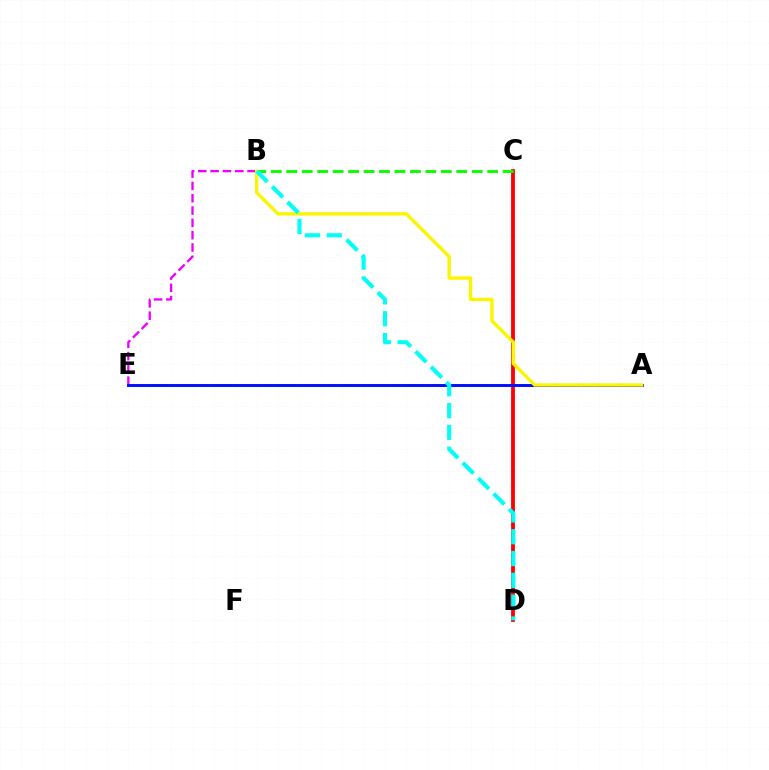{('B', 'E'): [{'color': '#ee00ff', 'line_style': 'dashed', 'thickness': 1.67}], ('C', 'D'): [{'color': '#ff0000', 'line_style': 'solid', 'thickness': 2.74}], ('A', 'E'): [{'color': '#0010ff', 'line_style': 'solid', 'thickness': 2.12}], ('A', 'B'): [{'color': '#fcf500', 'line_style': 'solid', 'thickness': 2.42}], ('B', 'C'): [{'color': '#08ff00', 'line_style': 'dashed', 'thickness': 2.1}], ('B', 'D'): [{'color': '#00fff6', 'line_style': 'dashed', 'thickness': 2.96}]}